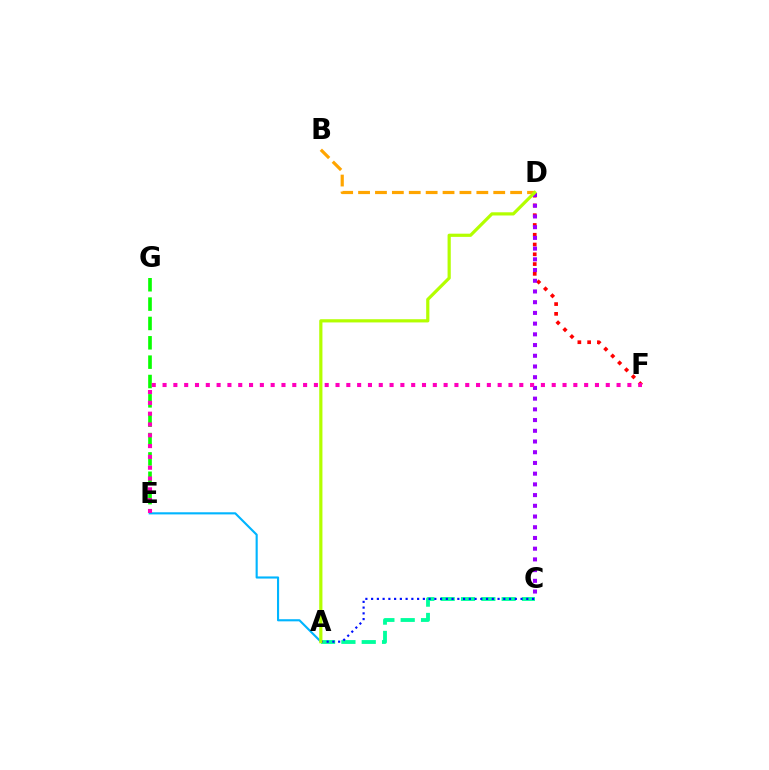{('A', 'E'): [{'color': '#00b5ff', 'line_style': 'solid', 'thickness': 1.53}], ('D', 'F'): [{'color': '#ff0000', 'line_style': 'dotted', 'thickness': 2.66}], ('A', 'C'): [{'color': '#00ff9d', 'line_style': 'dashed', 'thickness': 2.76}, {'color': '#0010ff', 'line_style': 'dotted', 'thickness': 1.56}], ('C', 'D'): [{'color': '#9b00ff', 'line_style': 'dotted', 'thickness': 2.91}], ('B', 'D'): [{'color': '#ffa500', 'line_style': 'dashed', 'thickness': 2.3}], ('E', 'G'): [{'color': '#08ff00', 'line_style': 'dashed', 'thickness': 2.63}], ('A', 'D'): [{'color': '#b3ff00', 'line_style': 'solid', 'thickness': 2.3}], ('E', 'F'): [{'color': '#ff00bd', 'line_style': 'dotted', 'thickness': 2.94}]}